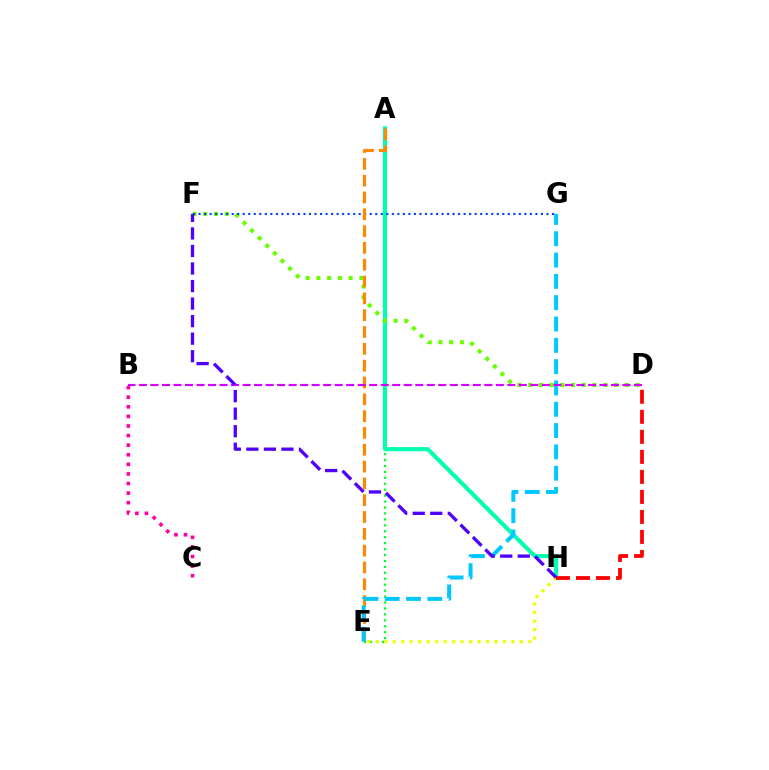{('A', 'E'): [{'color': '#00ff27', 'line_style': 'dotted', 'thickness': 1.61}, {'color': '#ff8800', 'line_style': 'dashed', 'thickness': 2.28}], ('A', 'H'): [{'color': '#00ffaf', 'line_style': 'solid', 'thickness': 2.97}], ('E', 'H'): [{'color': '#eeff00', 'line_style': 'dotted', 'thickness': 2.3}], ('B', 'C'): [{'color': '#ff00a0', 'line_style': 'dotted', 'thickness': 2.6}], ('D', 'F'): [{'color': '#66ff00', 'line_style': 'dotted', 'thickness': 2.92}], ('D', 'H'): [{'color': '#ff0000', 'line_style': 'dashed', 'thickness': 2.72}], ('F', 'G'): [{'color': '#003fff', 'line_style': 'dotted', 'thickness': 1.5}], ('E', 'G'): [{'color': '#00c7ff', 'line_style': 'dashed', 'thickness': 2.9}], ('B', 'D'): [{'color': '#d600ff', 'line_style': 'dashed', 'thickness': 1.56}], ('F', 'H'): [{'color': '#4f00ff', 'line_style': 'dashed', 'thickness': 2.38}]}